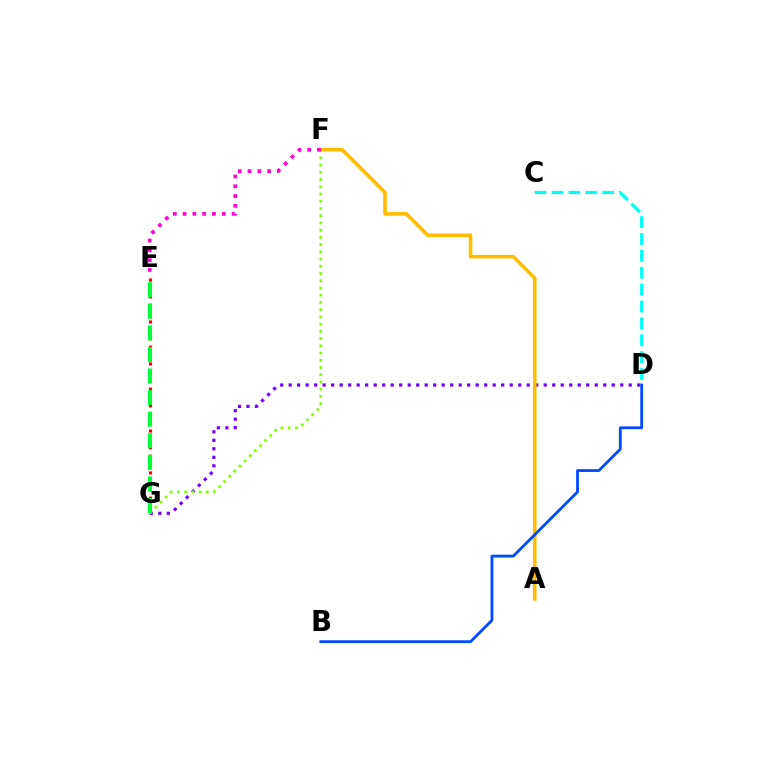{('E', 'G'): [{'color': '#ff0000', 'line_style': 'dotted', 'thickness': 2.28}, {'color': '#00ff39', 'line_style': 'dashed', 'thickness': 2.93}], ('C', 'D'): [{'color': '#00fff6', 'line_style': 'dashed', 'thickness': 2.29}], ('D', 'G'): [{'color': '#7200ff', 'line_style': 'dotted', 'thickness': 2.31}], ('A', 'F'): [{'color': '#ffbd00', 'line_style': 'solid', 'thickness': 2.59}], ('B', 'D'): [{'color': '#004bff', 'line_style': 'solid', 'thickness': 2.04}], ('F', 'G'): [{'color': '#84ff00', 'line_style': 'dotted', 'thickness': 1.96}], ('E', 'F'): [{'color': '#ff00cf', 'line_style': 'dotted', 'thickness': 2.66}]}